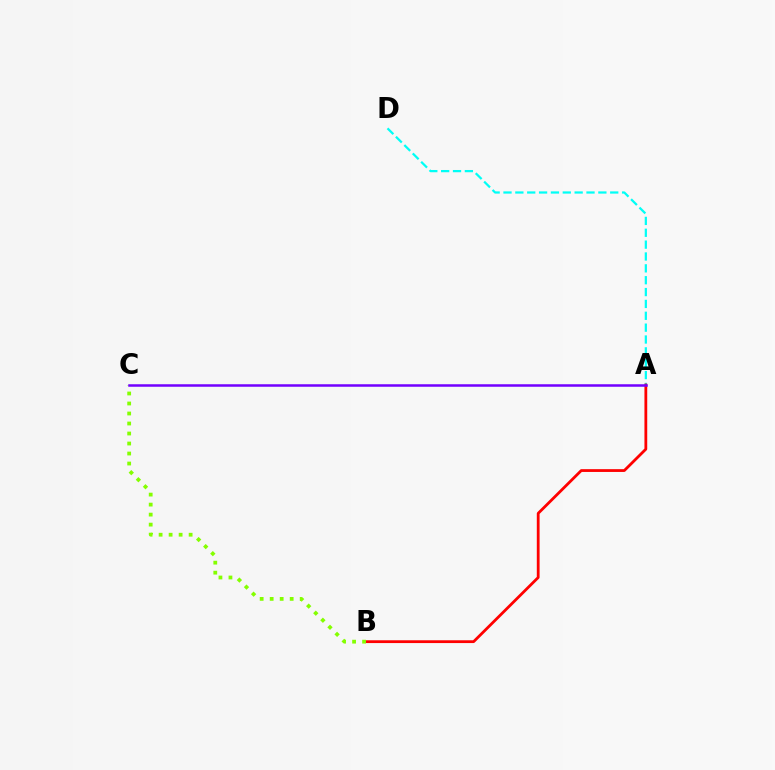{('A', 'D'): [{'color': '#00fff6', 'line_style': 'dashed', 'thickness': 1.61}], ('A', 'B'): [{'color': '#ff0000', 'line_style': 'solid', 'thickness': 2.01}], ('B', 'C'): [{'color': '#84ff00', 'line_style': 'dotted', 'thickness': 2.72}], ('A', 'C'): [{'color': '#7200ff', 'line_style': 'solid', 'thickness': 1.8}]}